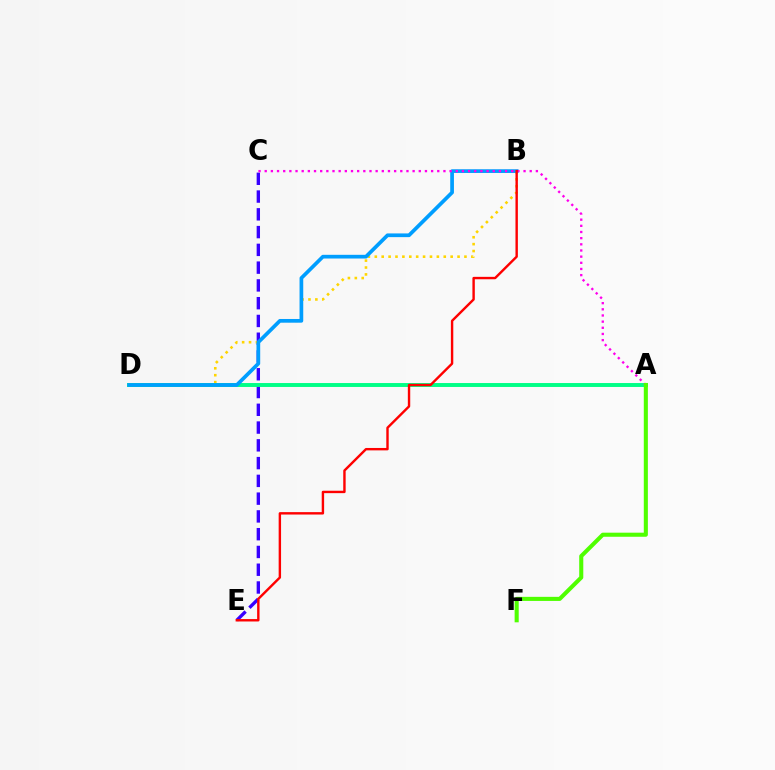{('C', 'E'): [{'color': '#3700ff', 'line_style': 'dashed', 'thickness': 2.41}], ('B', 'D'): [{'color': '#ffd500', 'line_style': 'dotted', 'thickness': 1.87}, {'color': '#009eff', 'line_style': 'solid', 'thickness': 2.67}], ('A', 'D'): [{'color': '#00ff86', 'line_style': 'solid', 'thickness': 2.82}], ('A', 'C'): [{'color': '#ff00ed', 'line_style': 'dotted', 'thickness': 1.67}], ('B', 'E'): [{'color': '#ff0000', 'line_style': 'solid', 'thickness': 1.73}], ('A', 'F'): [{'color': '#4fff00', 'line_style': 'solid', 'thickness': 2.94}]}